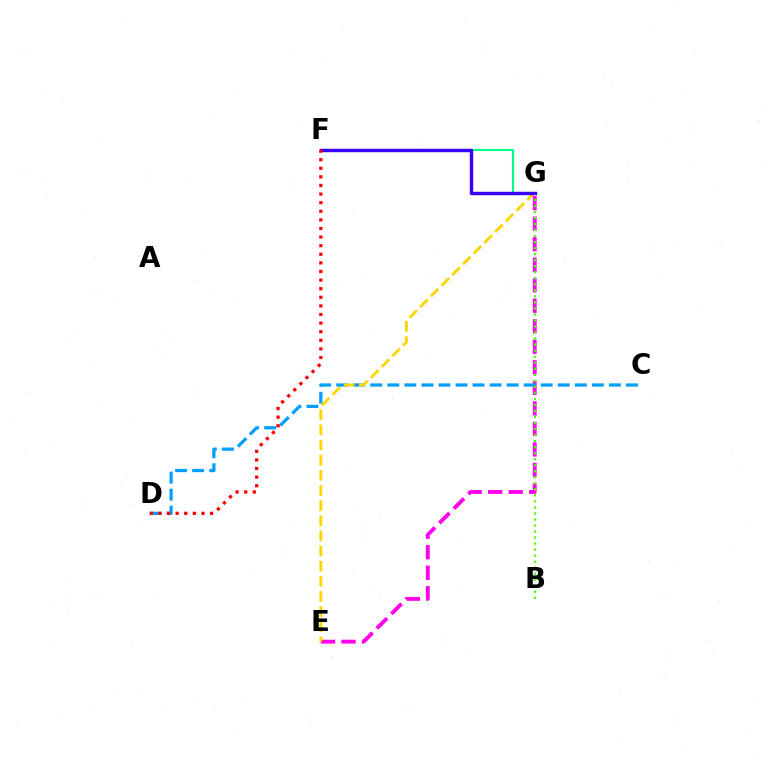{('E', 'G'): [{'color': '#ff00ed', 'line_style': 'dashed', 'thickness': 2.79}, {'color': '#ffd500', 'line_style': 'dashed', 'thickness': 2.06}], ('C', 'D'): [{'color': '#009eff', 'line_style': 'dashed', 'thickness': 2.32}], ('B', 'G'): [{'color': '#4fff00', 'line_style': 'dotted', 'thickness': 1.64}], ('F', 'G'): [{'color': '#00ff86', 'line_style': 'solid', 'thickness': 1.52}, {'color': '#3700ff', 'line_style': 'solid', 'thickness': 2.46}], ('D', 'F'): [{'color': '#ff0000', 'line_style': 'dotted', 'thickness': 2.34}]}